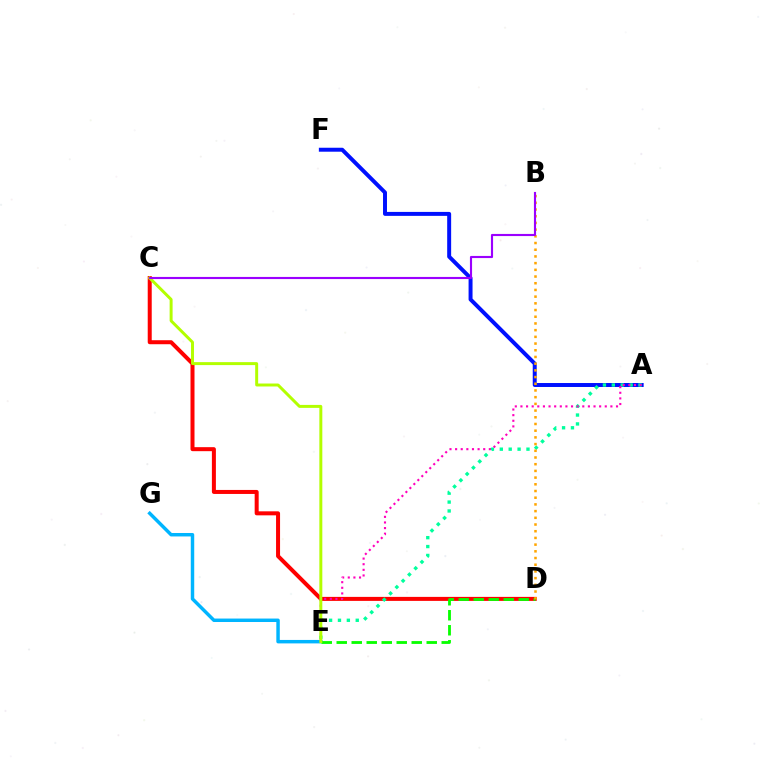{('A', 'F'): [{'color': '#0010ff', 'line_style': 'solid', 'thickness': 2.85}], ('C', 'D'): [{'color': '#ff0000', 'line_style': 'solid', 'thickness': 2.89}], ('A', 'E'): [{'color': '#00ff9d', 'line_style': 'dotted', 'thickness': 2.42}, {'color': '#ff00bd', 'line_style': 'dotted', 'thickness': 1.53}], ('E', 'G'): [{'color': '#00b5ff', 'line_style': 'solid', 'thickness': 2.49}], ('D', 'E'): [{'color': '#08ff00', 'line_style': 'dashed', 'thickness': 2.04}], ('C', 'E'): [{'color': '#b3ff00', 'line_style': 'solid', 'thickness': 2.13}], ('B', 'D'): [{'color': '#ffa500', 'line_style': 'dotted', 'thickness': 1.82}], ('B', 'C'): [{'color': '#9b00ff', 'line_style': 'solid', 'thickness': 1.54}]}